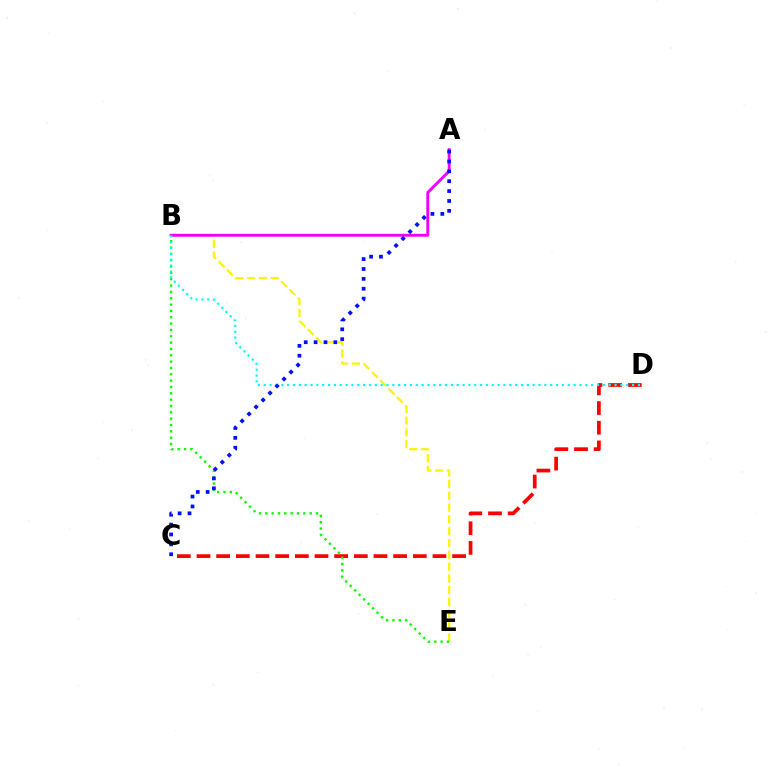{('C', 'D'): [{'color': '#ff0000', 'line_style': 'dashed', 'thickness': 2.67}], ('B', 'E'): [{'color': '#fcf500', 'line_style': 'dashed', 'thickness': 1.6}, {'color': '#08ff00', 'line_style': 'dotted', 'thickness': 1.72}], ('A', 'B'): [{'color': '#ee00ff', 'line_style': 'solid', 'thickness': 2.09}], ('B', 'D'): [{'color': '#00fff6', 'line_style': 'dotted', 'thickness': 1.59}], ('A', 'C'): [{'color': '#0010ff', 'line_style': 'dotted', 'thickness': 2.69}]}